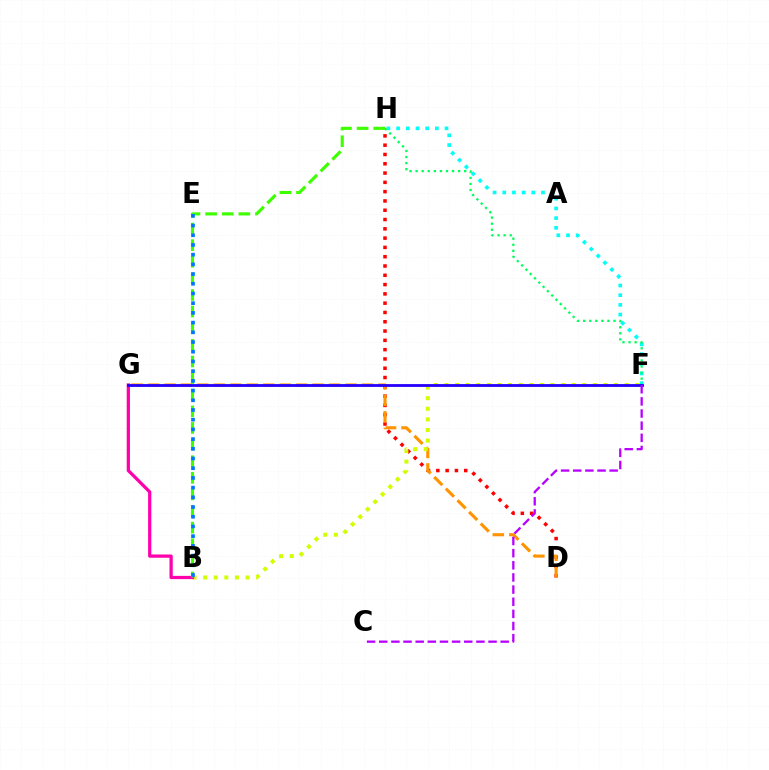{('D', 'H'): [{'color': '#ff0000', 'line_style': 'dotted', 'thickness': 2.53}], ('F', 'H'): [{'color': '#00fff6', 'line_style': 'dotted', 'thickness': 2.63}, {'color': '#00ff5c', 'line_style': 'dotted', 'thickness': 1.65}], ('D', 'G'): [{'color': '#ff9400', 'line_style': 'dashed', 'thickness': 2.24}], ('B', 'F'): [{'color': '#d1ff00', 'line_style': 'dotted', 'thickness': 2.88}], ('B', 'G'): [{'color': '#ff00ac', 'line_style': 'solid', 'thickness': 2.34}], ('F', 'G'): [{'color': '#2500ff', 'line_style': 'solid', 'thickness': 2.02}], ('B', 'H'): [{'color': '#3dff00', 'line_style': 'dashed', 'thickness': 2.26}], ('C', 'F'): [{'color': '#b900ff', 'line_style': 'dashed', 'thickness': 1.65}], ('B', 'E'): [{'color': '#0074ff', 'line_style': 'dotted', 'thickness': 2.64}]}